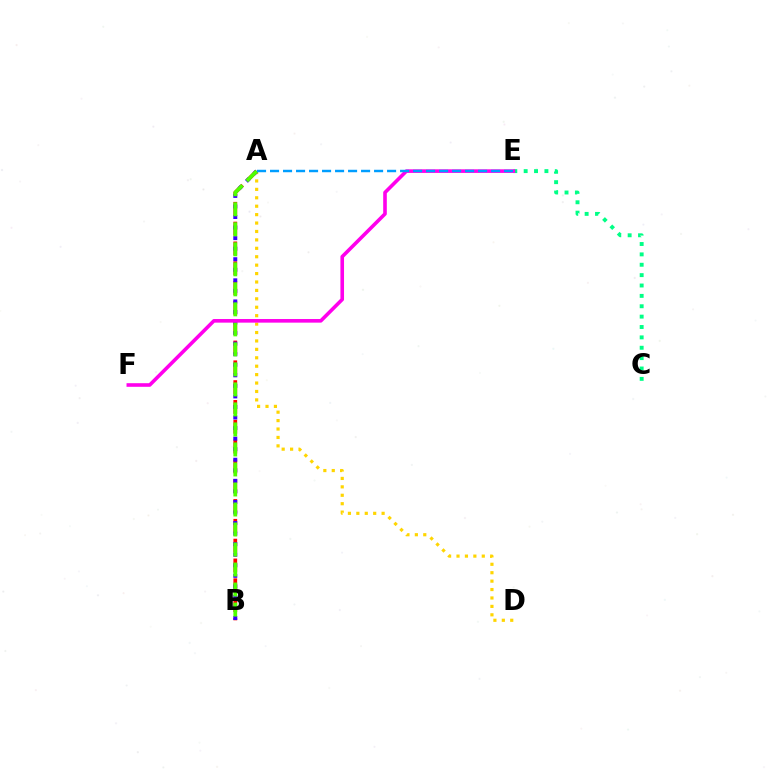{('A', 'B'): [{'color': '#ff0000', 'line_style': 'dashed', 'thickness': 2.69}, {'color': '#3700ff', 'line_style': 'dotted', 'thickness': 2.87}, {'color': '#4fff00', 'line_style': 'dashed', 'thickness': 2.72}], ('A', 'D'): [{'color': '#ffd500', 'line_style': 'dotted', 'thickness': 2.29}], ('C', 'E'): [{'color': '#00ff86', 'line_style': 'dotted', 'thickness': 2.82}], ('E', 'F'): [{'color': '#ff00ed', 'line_style': 'solid', 'thickness': 2.6}], ('A', 'E'): [{'color': '#009eff', 'line_style': 'dashed', 'thickness': 1.77}]}